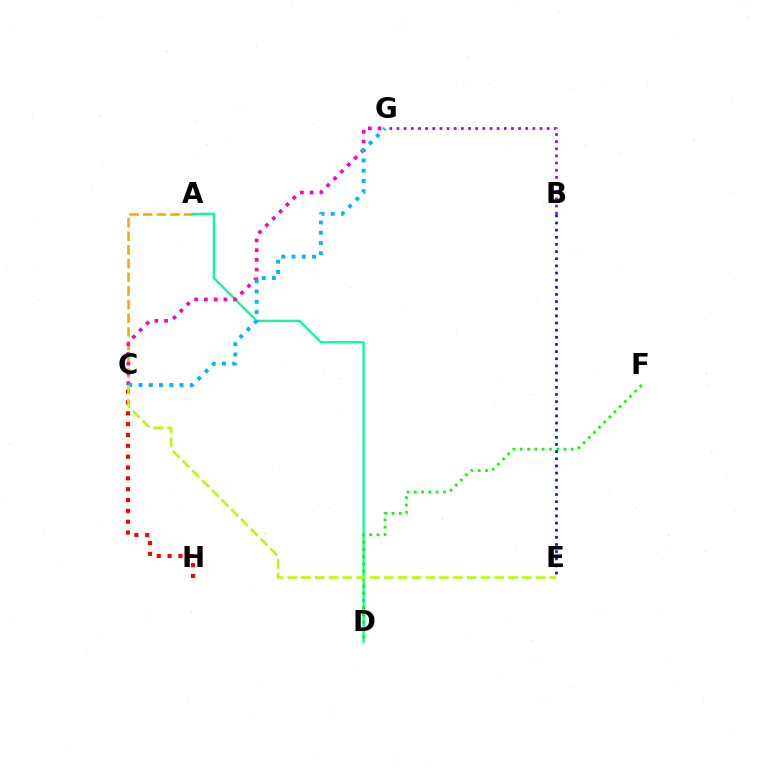{('A', 'C'): [{'color': '#ffa500', 'line_style': 'dashed', 'thickness': 1.86}], ('A', 'D'): [{'color': '#00ff9d', 'line_style': 'solid', 'thickness': 1.65}], ('D', 'F'): [{'color': '#08ff00', 'line_style': 'dotted', 'thickness': 1.98}], ('C', 'G'): [{'color': '#ff00bd', 'line_style': 'dotted', 'thickness': 2.64}, {'color': '#00b5ff', 'line_style': 'dotted', 'thickness': 2.79}], ('B', 'G'): [{'color': '#9b00ff', 'line_style': 'dotted', 'thickness': 1.94}], ('B', 'E'): [{'color': '#0010ff', 'line_style': 'dotted', 'thickness': 1.94}], ('C', 'H'): [{'color': '#ff0000', 'line_style': 'dotted', 'thickness': 2.95}], ('C', 'E'): [{'color': '#b3ff00', 'line_style': 'dashed', 'thickness': 1.88}]}